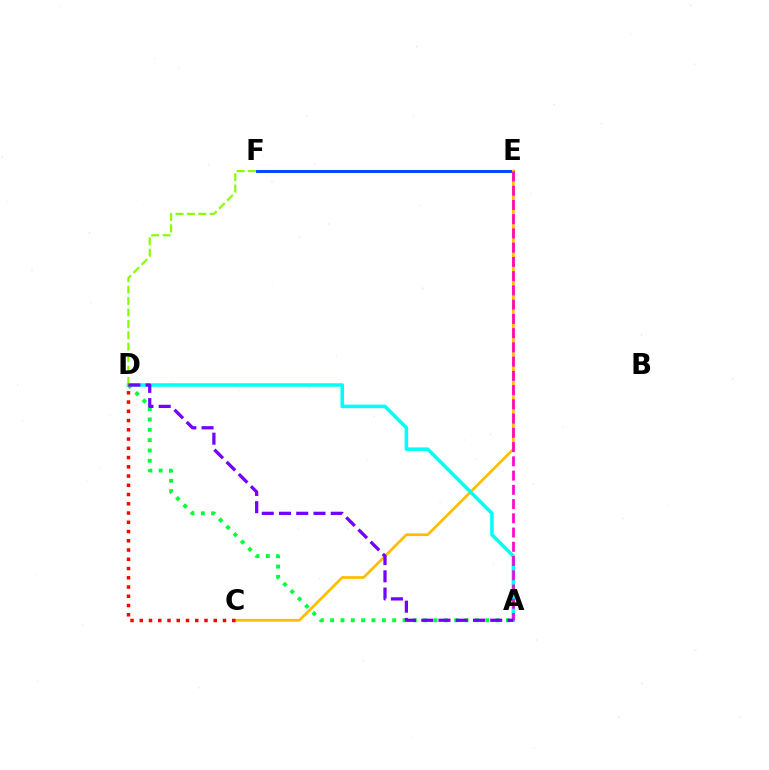{('E', 'F'): [{'color': '#004bff', 'line_style': 'solid', 'thickness': 2.13}], ('C', 'E'): [{'color': '#ffbd00', 'line_style': 'solid', 'thickness': 1.96}], ('A', 'D'): [{'color': '#00fff6', 'line_style': 'solid', 'thickness': 2.54}, {'color': '#00ff39', 'line_style': 'dotted', 'thickness': 2.81}, {'color': '#7200ff', 'line_style': 'dashed', 'thickness': 2.34}], ('A', 'E'): [{'color': '#ff00cf', 'line_style': 'dashed', 'thickness': 1.93}], ('C', 'D'): [{'color': '#ff0000', 'line_style': 'dotted', 'thickness': 2.51}], ('D', 'F'): [{'color': '#84ff00', 'line_style': 'dashed', 'thickness': 1.55}]}